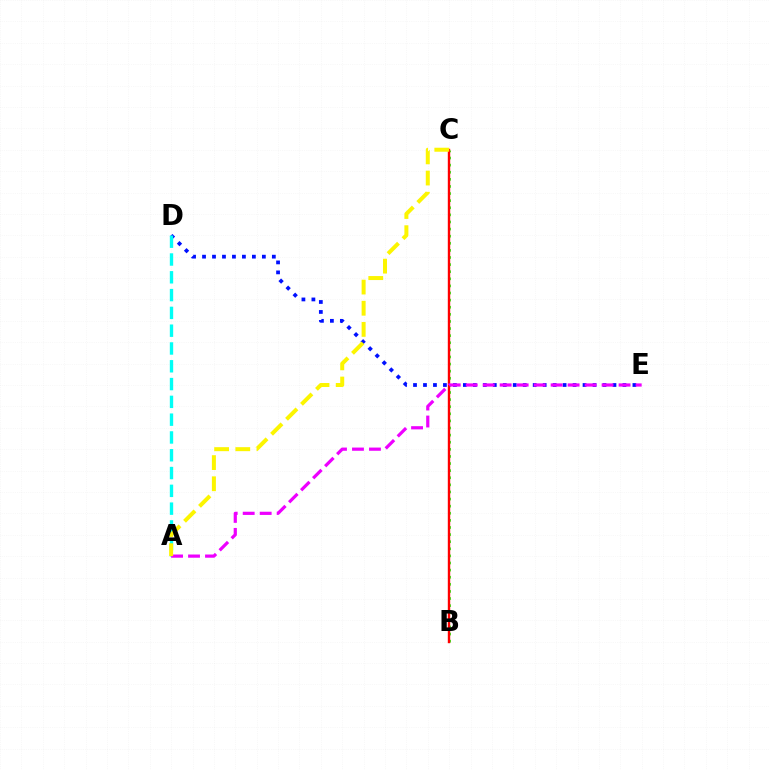{('B', 'C'): [{'color': '#08ff00', 'line_style': 'dotted', 'thickness': 1.93}, {'color': '#ff0000', 'line_style': 'solid', 'thickness': 1.72}], ('D', 'E'): [{'color': '#0010ff', 'line_style': 'dotted', 'thickness': 2.71}], ('A', 'D'): [{'color': '#00fff6', 'line_style': 'dashed', 'thickness': 2.42}], ('A', 'E'): [{'color': '#ee00ff', 'line_style': 'dashed', 'thickness': 2.31}], ('A', 'C'): [{'color': '#fcf500', 'line_style': 'dashed', 'thickness': 2.87}]}